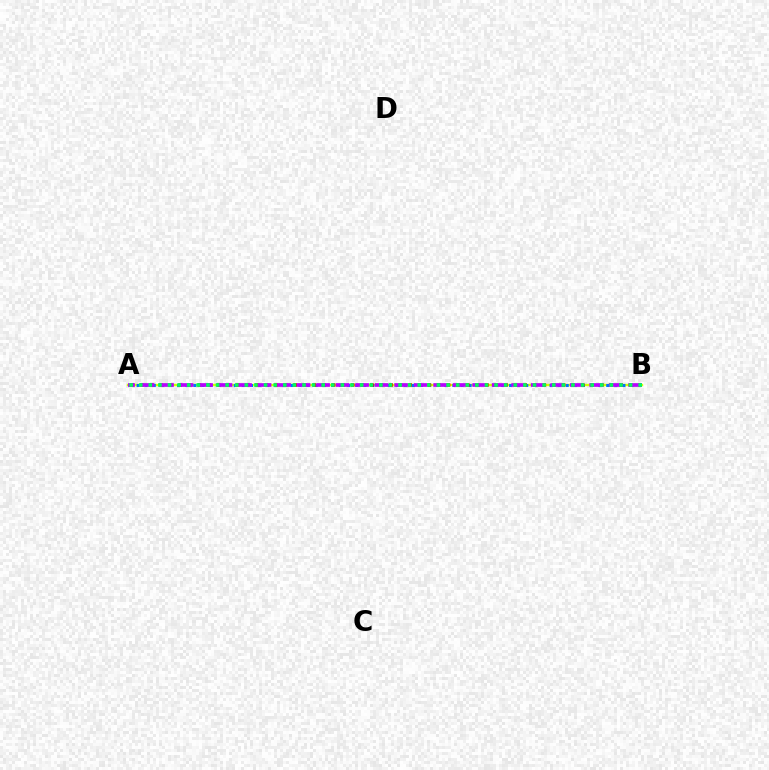{('A', 'B'): [{'color': '#d1ff00', 'line_style': 'solid', 'thickness': 1.71}, {'color': '#0074ff', 'line_style': 'dotted', 'thickness': 2.2}, {'color': '#ff0000', 'line_style': 'dotted', 'thickness': 2.6}, {'color': '#b900ff', 'line_style': 'dashed', 'thickness': 2.65}, {'color': '#00ff5c', 'line_style': 'dotted', 'thickness': 2.61}]}